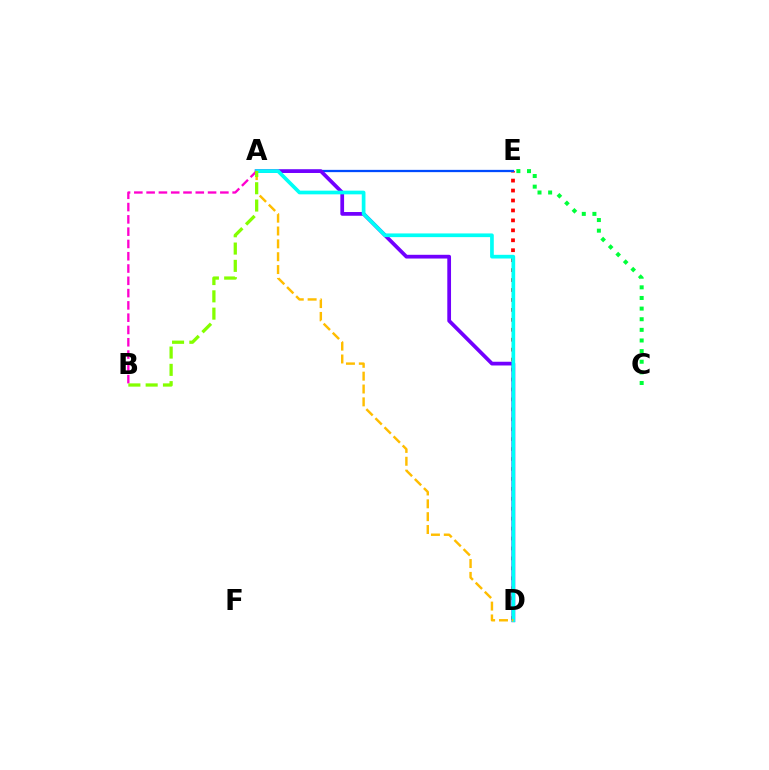{('D', 'E'): [{'color': '#ff0000', 'line_style': 'dotted', 'thickness': 2.7}], ('A', 'E'): [{'color': '#004bff', 'line_style': 'solid', 'thickness': 1.64}], ('A', 'D'): [{'color': '#7200ff', 'line_style': 'solid', 'thickness': 2.69}, {'color': '#00fff6', 'line_style': 'solid', 'thickness': 2.66}, {'color': '#ffbd00', 'line_style': 'dashed', 'thickness': 1.75}], ('A', 'B'): [{'color': '#ff00cf', 'line_style': 'dashed', 'thickness': 1.67}, {'color': '#84ff00', 'line_style': 'dashed', 'thickness': 2.35}], ('C', 'E'): [{'color': '#00ff39', 'line_style': 'dotted', 'thickness': 2.89}]}